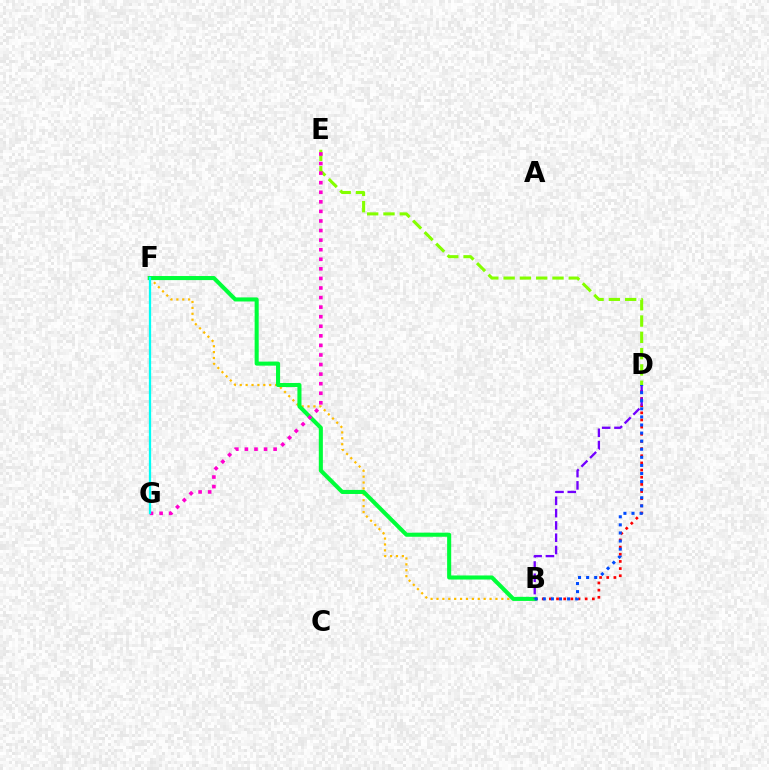{('B', 'D'): [{'color': '#ff0000', 'line_style': 'dotted', 'thickness': 1.94}, {'color': '#7200ff', 'line_style': 'dashed', 'thickness': 1.67}, {'color': '#004bff', 'line_style': 'dotted', 'thickness': 2.2}], ('B', 'F'): [{'color': '#ffbd00', 'line_style': 'dotted', 'thickness': 1.6}, {'color': '#00ff39', 'line_style': 'solid', 'thickness': 2.93}], ('D', 'E'): [{'color': '#84ff00', 'line_style': 'dashed', 'thickness': 2.21}], ('E', 'G'): [{'color': '#ff00cf', 'line_style': 'dotted', 'thickness': 2.6}], ('F', 'G'): [{'color': '#00fff6', 'line_style': 'solid', 'thickness': 1.64}]}